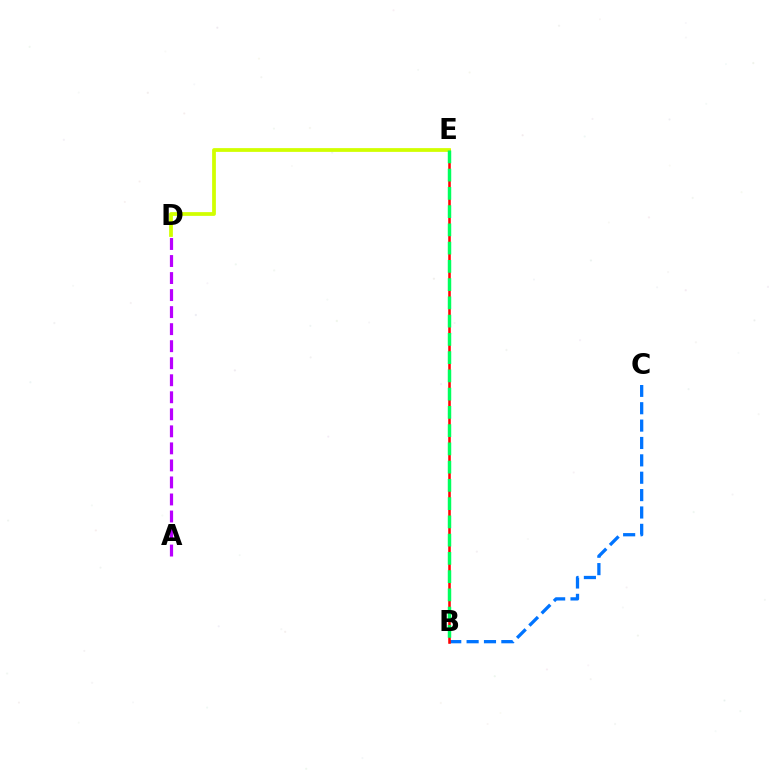{('B', 'C'): [{'color': '#0074ff', 'line_style': 'dashed', 'thickness': 2.36}], ('A', 'D'): [{'color': '#b900ff', 'line_style': 'dashed', 'thickness': 2.31}], ('B', 'E'): [{'color': '#ff0000', 'line_style': 'solid', 'thickness': 1.84}, {'color': '#00ff5c', 'line_style': 'dashed', 'thickness': 2.48}], ('D', 'E'): [{'color': '#d1ff00', 'line_style': 'solid', 'thickness': 2.71}]}